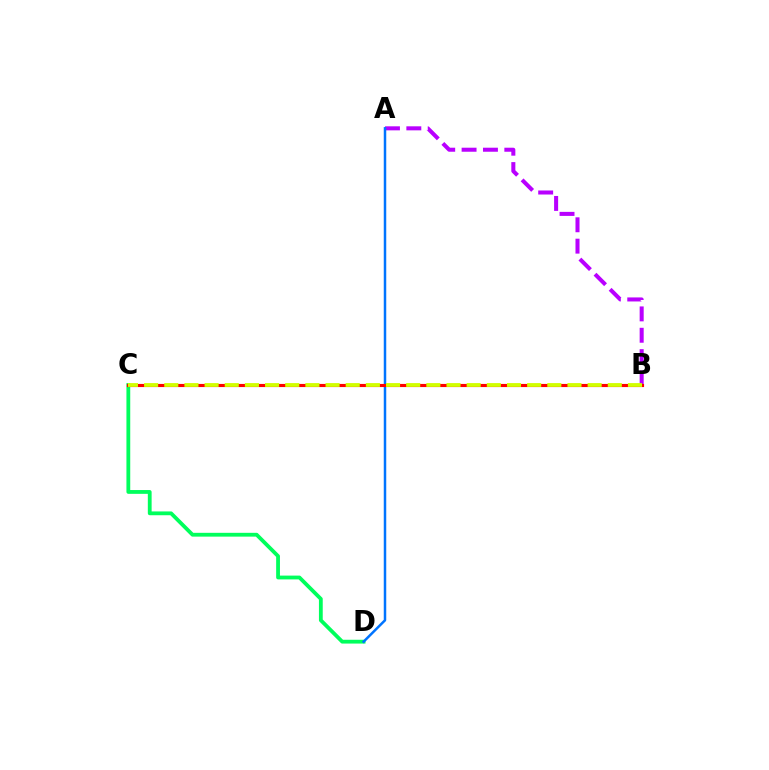{('A', 'B'): [{'color': '#b900ff', 'line_style': 'dashed', 'thickness': 2.9}], ('C', 'D'): [{'color': '#00ff5c', 'line_style': 'solid', 'thickness': 2.74}], ('A', 'D'): [{'color': '#0074ff', 'line_style': 'solid', 'thickness': 1.8}], ('B', 'C'): [{'color': '#ff0000', 'line_style': 'solid', 'thickness': 2.26}, {'color': '#d1ff00', 'line_style': 'dashed', 'thickness': 2.74}]}